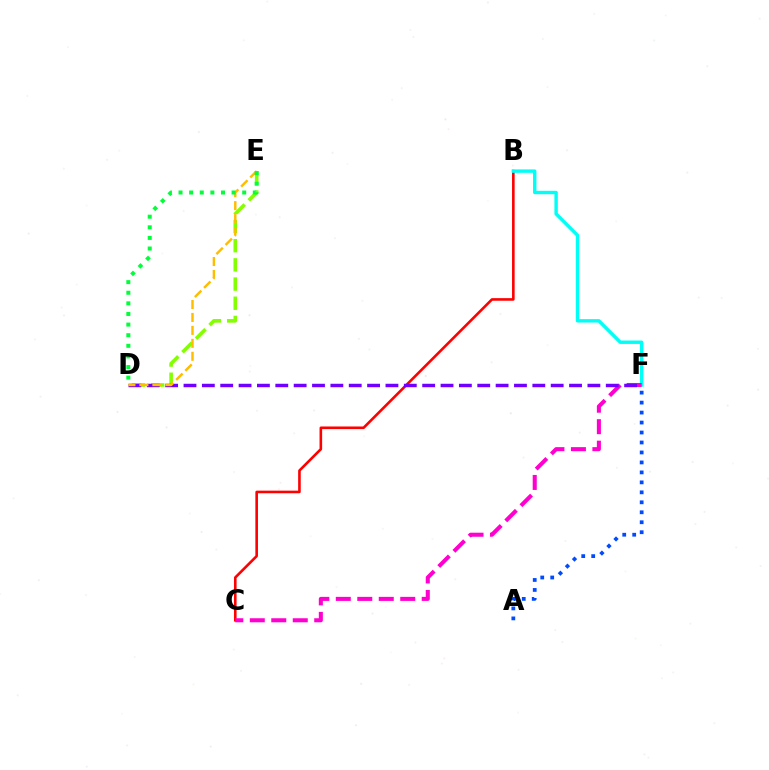{('B', 'C'): [{'color': '#ff0000', 'line_style': 'solid', 'thickness': 1.87}], ('B', 'F'): [{'color': '#00fff6', 'line_style': 'solid', 'thickness': 2.45}], ('D', 'E'): [{'color': '#84ff00', 'line_style': 'dashed', 'thickness': 2.61}, {'color': '#ffbd00', 'line_style': 'dashed', 'thickness': 1.76}, {'color': '#00ff39', 'line_style': 'dotted', 'thickness': 2.88}], ('C', 'F'): [{'color': '#ff00cf', 'line_style': 'dashed', 'thickness': 2.92}], ('D', 'F'): [{'color': '#7200ff', 'line_style': 'dashed', 'thickness': 2.49}], ('A', 'F'): [{'color': '#004bff', 'line_style': 'dotted', 'thickness': 2.71}]}